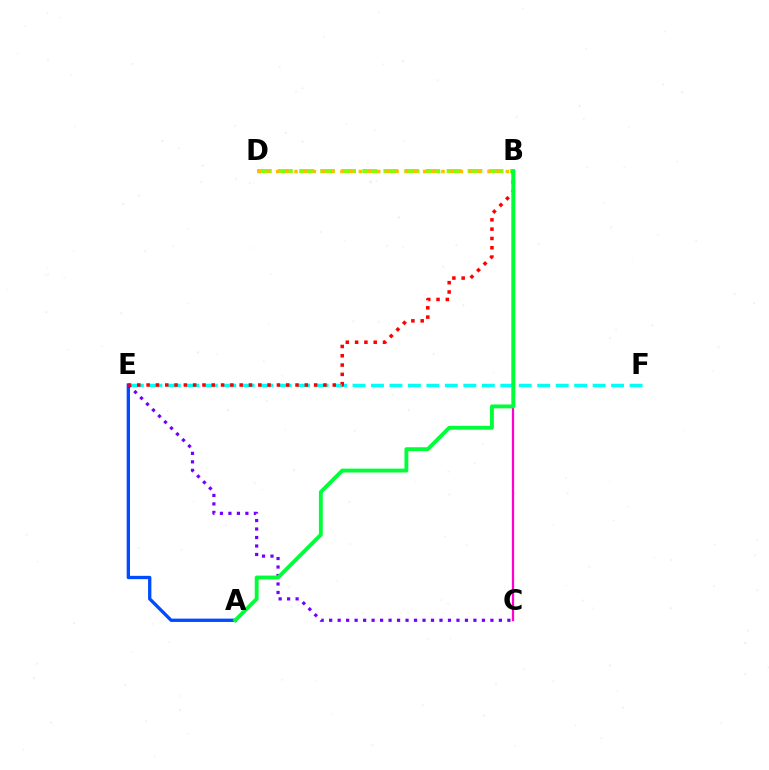{('E', 'F'): [{'color': '#00fff6', 'line_style': 'dashed', 'thickness': 2.51}], ('B', 'C'): [{'color': '#ff00cf', 'line_style': 'solid', 'thickness': 1.63}], ('B', 'D'): [{'color': '#84ff00', 'line_style': 'dashed', 'thickness': 2.86}, {'color': '#ffbd00', 'line_style': 'dotted', 'thickness': 2.5}], ('A', 'E'): [{'color': '#004bff', 'line_style': 'solid', 'thickness': 2.39}], ('C', 'E'): [{'color': '#7200ff', 'line_style': 'dotted', 'thickness': 2.31}], ('B', 'E'): [{'color': '#ff0000', 'line_style': 'dotted', 'thickness': 2.53}], ('A', 'B'): [{'color': '#00ff39', 'line_style': 'solid', 'thickness': 2.79}]}